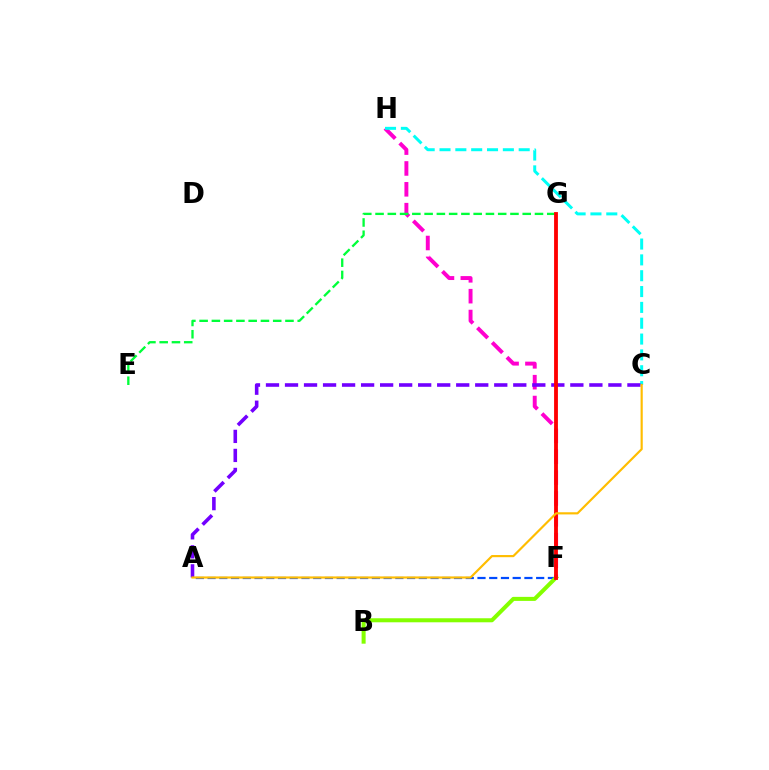{('F', 'H'): [{'color': '#ff00cf', 'line_style': 'dashed', 'thickness': 2.83}], ('C', 'H'): [{'color': '#00fff6', 'line_style': 'dashed', 'thickness': 2.15}], ('A', 'C'): [{'color': '#7200ff', 'line_style': 'dashed', 'thickness': 2.58}, {'color': '#ffbd00', 'line_style': 'solid', 'thickness': 1.56}], ('E', 'G'): [{'color': '#00ff39', 'line_style': 'dashed', 'thickness': 1.67}], ('A', 'F'): [{'color': '#004bff', 'line_style': 'dashed', 'thickness': 1.59}], ('B', 'F'): [{'color': '#84ff00', 'line_style': 'solid', 'thickness': 2.9}], ('F', 'G'): [{'color': '#ff0000', 'line_style': 'solid', 'thickness': 2.76}]}